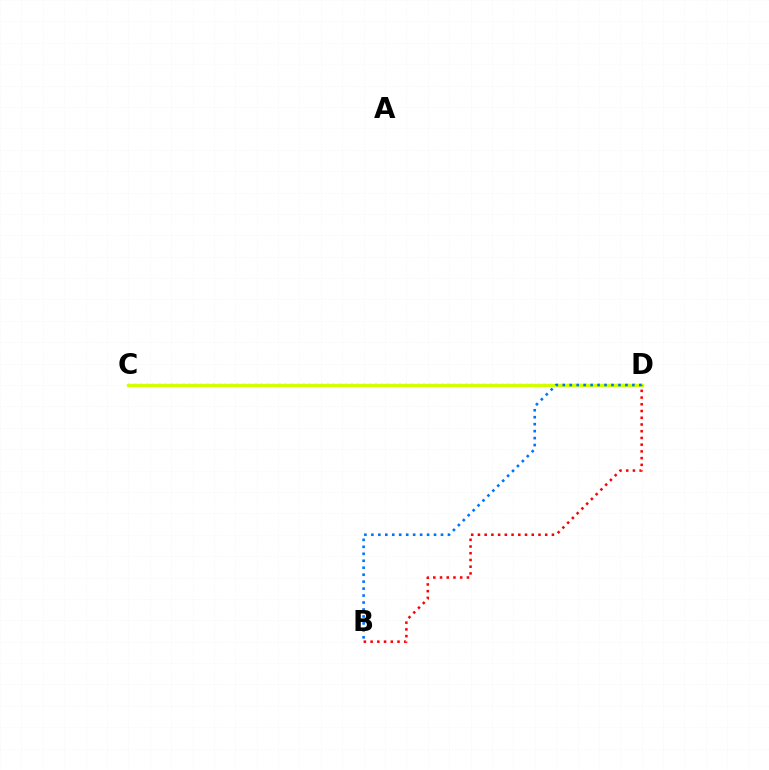{('C', 'D'): [{'color': '#00ff5c', 'line_style': 'dotted', 'thickness': 1.64}, {'color': '#b900ff', 'line_style': 'dotted', 'thickness': 1.84}, {'color': '#d1ff00', 'line_style': 'solid', 'thickness': 2.38}], ('B', 'D'): [{'color': '#0074ff', 'line_style': 'dotted', 'thickness': 1.89}, {'color': '#ff0000', 'line_style': 'dotted', 'thickness': 1.83}]}